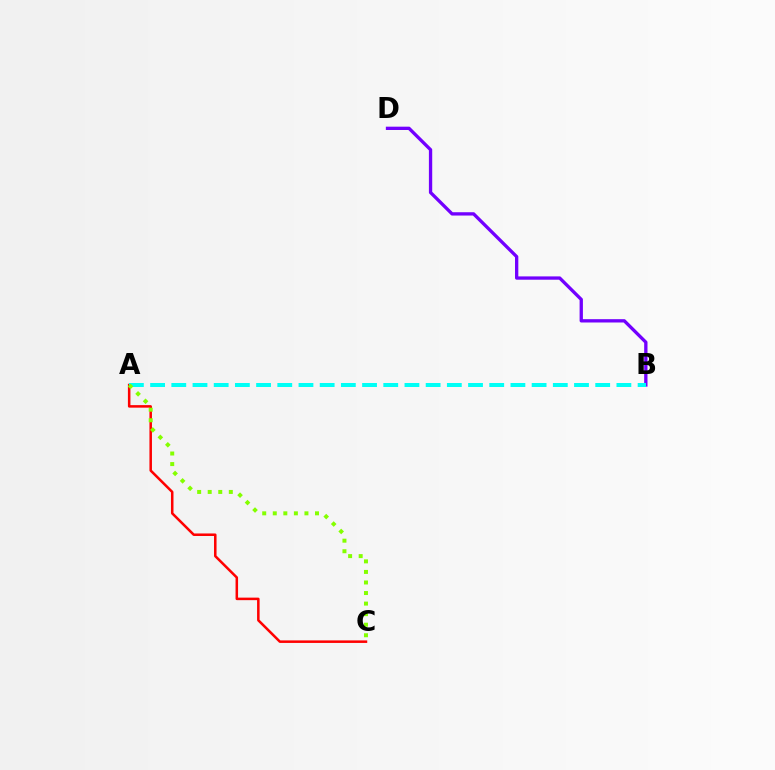{('B', 'D'): [{'color': '#7200ff', 'line_style': 'solid', 'thickness': 2.39}], ('A', 'C'): [{'color': '#ff0000', 'line_style': 'solid', 'thickness': 1.82}, {'color': '#84ff00', 'line_style': 'dotted', 'thickness': 2.87}], ('A', 'B'): [{'color': '#00fff6', 'line_style': 'dashed', 'thickness': 2.88}]}